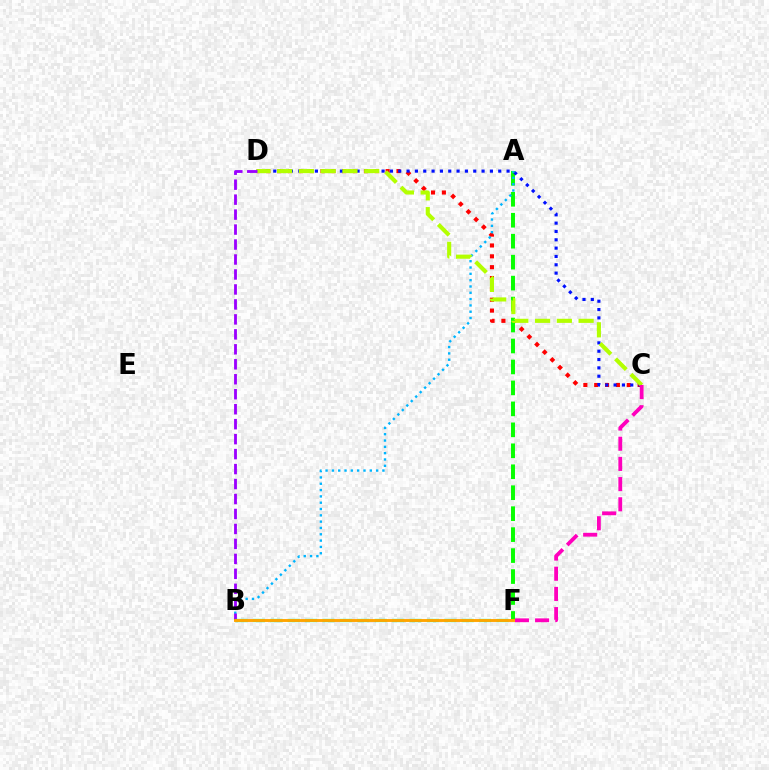{('C', 'D'): [{'color': '#ff0000', 'line_style': 'dotted', 'thickness': 2.95}, {'color': '#0010ff', 'line_style': 'dotted', 'thickness': 2.26}, {'color': '#b3ff00', 'line_style': 'dashed', 'thickness': 2.96}], ('A', 'F'): [{'color': '#08ff00', 'line_style': 'dashed', 'thickness': 2.85}], ('A', 'B'): [{'color': '#00b5ff', 'line_style': 'dotted', 'thickness': 1.72}], ('B', 'D'): [{'color': '#9b00ff', 'line_style': 'dashed', 'thickness': 2.03}], ('B', 'F'): [{'color': '#00ff9d', 'line_style': 'dashed', 'thickness': 2.36}, {'color': '#ffa500', 'line_style': 'solid', 'thickness': 2.09}], ('C', 'F'): [{'color': '#ff00bd', 'line_style': 'dashed', 'thickness': 2.74}]}